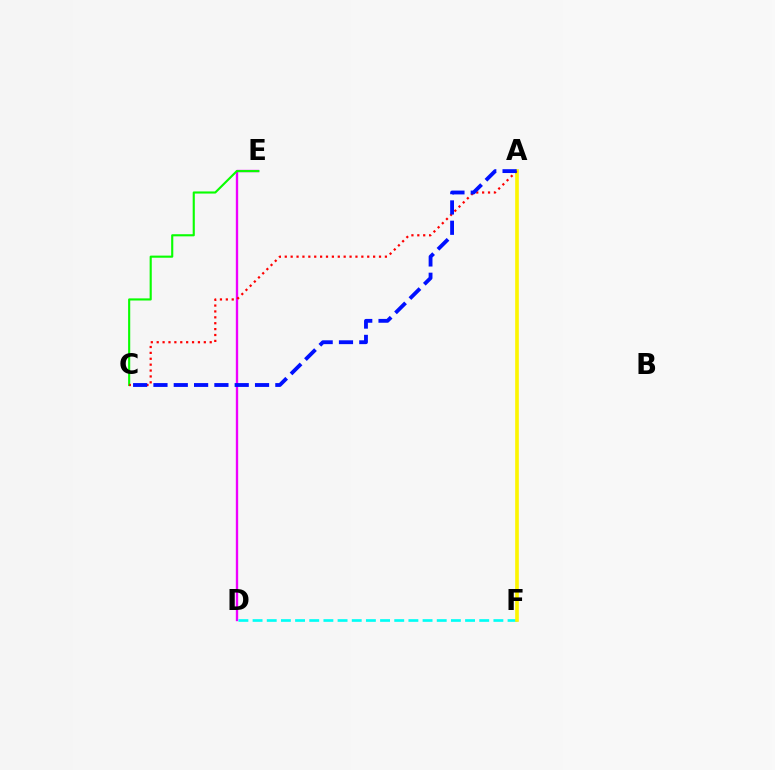{('D', 'E'): [{'color': '#ee00ff', 'line_style': 'solid', 'thickness': 1.68}], ('D', 'F'): [{'color': '#00fff6', 'line_style': 'dashed', 'thickness': 1.92}], ('C', 'E'): [{'color': '#08ff00', 'line_style': 'solid', 'thickness': 1.53}], ('A', 'F'): [{'color': '#fcf500', 'line_style': 'solid', 'thickness': 2.62}], ('A', 'C'): [{'color': '#ff0000', 'line_style': 'dotted', 'thickness': 1.6}, {'color': '#0010ff', 'line_style': 'dashed', 'thickness': 2.76}]}